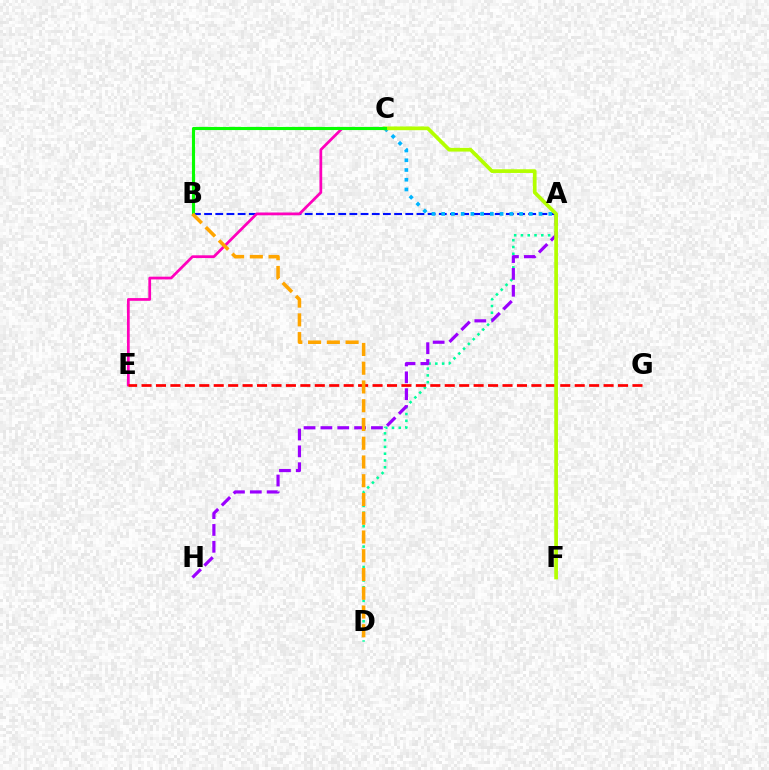{('A', 'D'): [{'color': '#00ff9d', 'line_style': 'dotted', 'thickness': 1.84}], ('A', 'H'): [{'color': '#9b00ff', 'line_style': 'dashed', 'thickness': 2.29}], ('A', 'B'): [{'color': '#0010ff', 'line_style': 'dashed', 'thickness': 1.52}], ('A', 'C'): [{'color': '#00b5ff', 'line_style': 'dotted', 'thickness': 2.65}], ('C', 'E'): [{'color': '#ff00bd', 'line_style': 'solid', 'thickness': 1.97}], ('E', 'G'): [{'color': '#ff0000', 'line_style': 'dashed', 'thickness': 1.96}], ('C', 'F'): [{'color': '#b3ff00', 'line_style': 'solid', 'thickness': 2.67}], ('B', 'C'): [{'color': '#08ff00', 'line_style': 'solid', 'thickness': 2.24}], ('B', 'D'): [{'color': '#ffa500', 'line_style': 'dashed', 'thickness': 2.55}]}